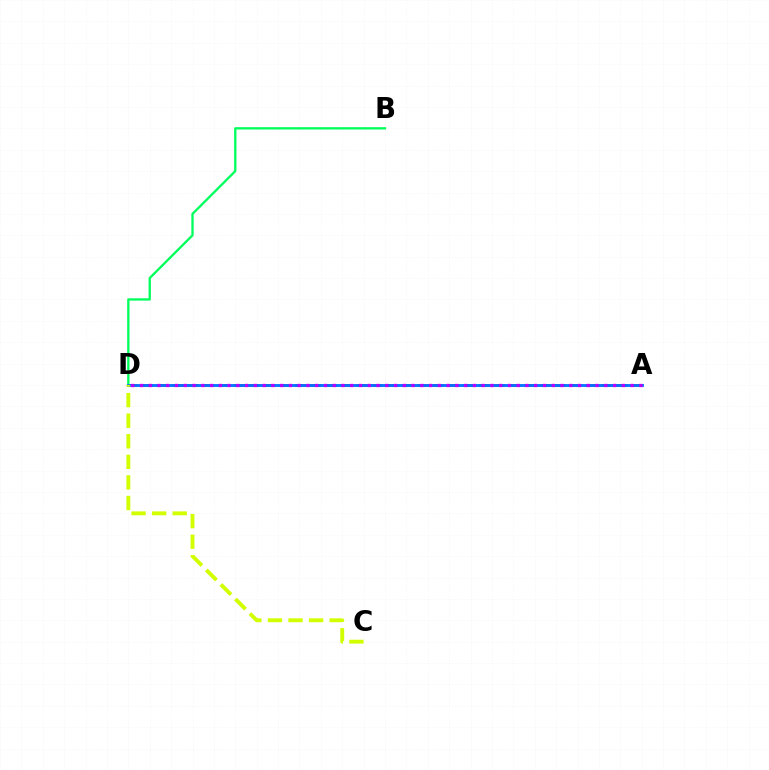{('A', 'D'): [{'color': '#ff0000', 'line_style': 'dashed', 'thickness': 2.08}, {'color': '#0074ff', 'line_style': 'solid', 'thickness': 2.04}, {'color': '#b900ff', 'line_style': 'dotted', 'thickness': 2.38}], ('B', 'D'): [{'color': '#00ff5c', 'line_style': 'solid', 'thickness': 1.68}], ('C', 'D'): [{'color': '#d1ff00', 'line_style': 'dashed', 'thickness': 2.8}]}